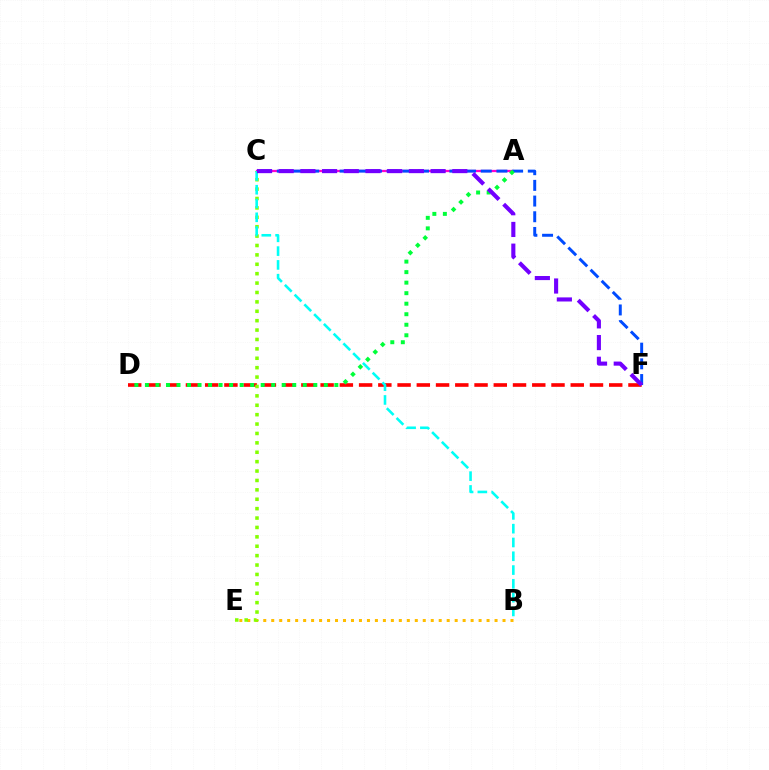{('B', 'E'): [{'color': '#ffbd00', 'line_style': 'dotted', 'thickness': 2.17}], ('D', 'F'): [{'color': '#ff0000', 'line_style': 'dashed', 'thickness': 2.61}], ('A', 'C'): [{'color': '#ff00cf', 'line_style': 'solid', 'thickness': 1.62}], ('C', 'E'): [{'color': '#84ff00', 'line_style': 'dotted', 'thickness': 2.55}], ('C', 'F'): [{'color': '#004bff', 'line_style': 'dashed', 'thickness': 2.13}, {'color': '#7200ff', 'line_style': 'dashed', 'thickness': 2.95}], ('B', 'C'): [{'color': '#00fff6', 'line_style': 'dashed', 'thickness': 1.87}], ('A', 'D'): [{'color': '#00ff39', 'line_style': 'dotted', 'thickness': 2.86}]}